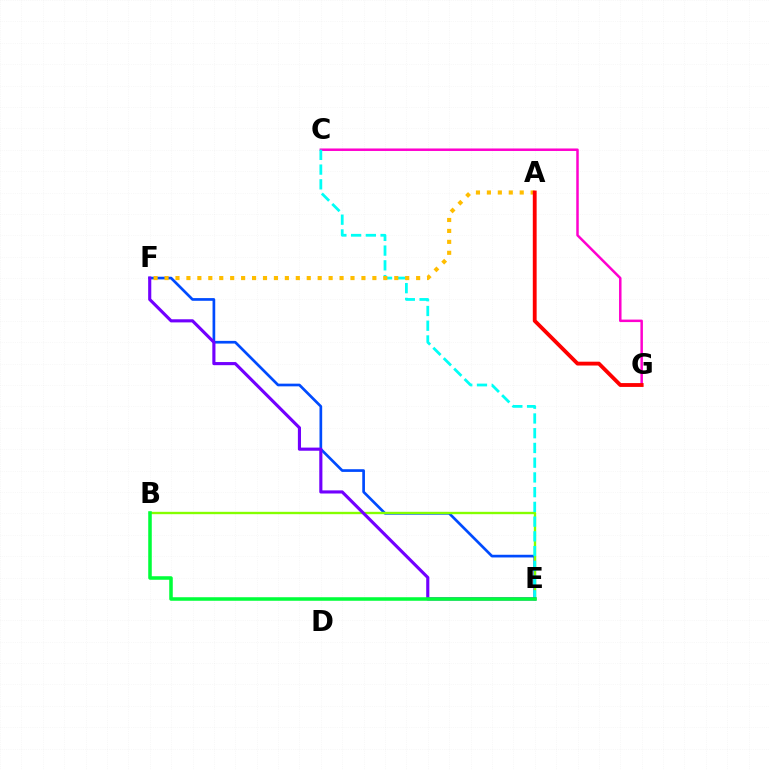{('E', 'F'): [{'color': '#004bff', 'line_style': 'solid', 'thickness': 1.94}, {'color': '#7200ff', 'line_style': 'solid', 'thickness': 2.25}], ('B', 'E'): [{'color': '#84ff00', 'line_style': 'solid', 'thickness': 1.7}, {'color': '#00ff39', 'line_style': 'solid', 'thickness': 2.55}], ('C', 'G'): [{'color': '#ff00cf', 'line_style': 'solid', 'thickness': 1.8}], ('C', 'E'): [{'color': '#00fff6', 'line_style': 'dashed', 'thickness': 2.0}], ('A', 'F'): [{'color': '#ffbd00', 'line_style': 'dotted', 'thickness': 2.97}], ('A', 'G'): [{'color': '#ff0000', 'line_style': 'solid', 'thickness': 2.76}]}